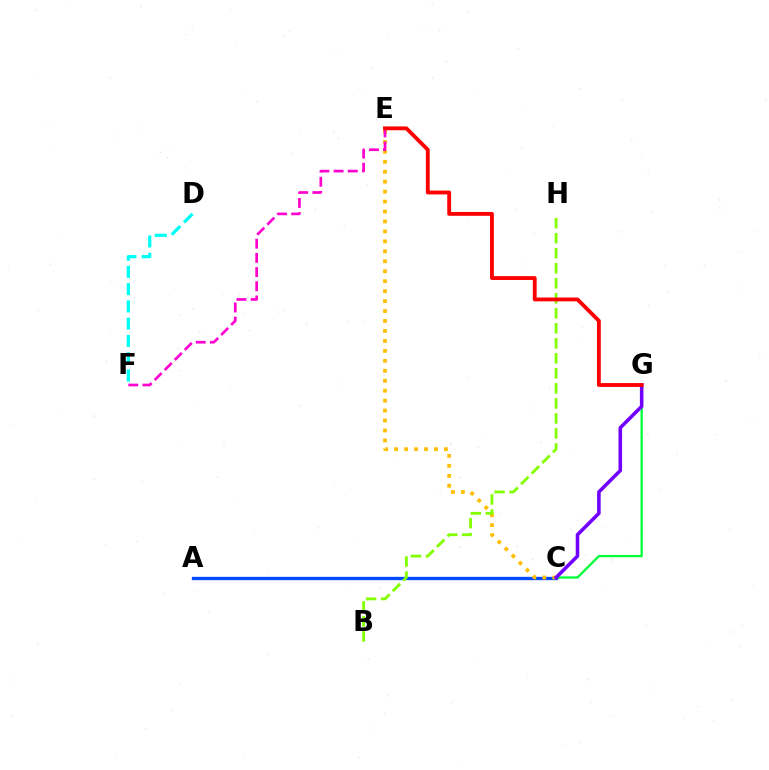{('A', 'C'): [{'color': '#004bff', 'line_style': 'solid', 'thickness': 2.39}], ('C', 'E'): [{'color': '#ffbd00', 'line_style': 'dotted', 'thickness': 2.7}], ('D', 'F'): [{'color': '#00fff6', 'line_style': 'dashed', 'thickness': 2.35}], ('C', 'G'): [{'color': '#00ff39', 'line_style': 'solid', 'thickness': 1.66}, {'color': '#7200ff', 'line_style': 'solid', 'thickness': 2.56}], ('B', 'H'): [{'color': '#84ff00', 'line_style': 'dashed', 'thickness': 2.04}], ('E', 'F'): [{'color': '#ff00cf', 'line_style': 'dashed', 'thickness': 1.93}], ('E', 'G'): [{'color': '#ff0000', 'line_style': 'solid', 'thickness': 2.76}]}